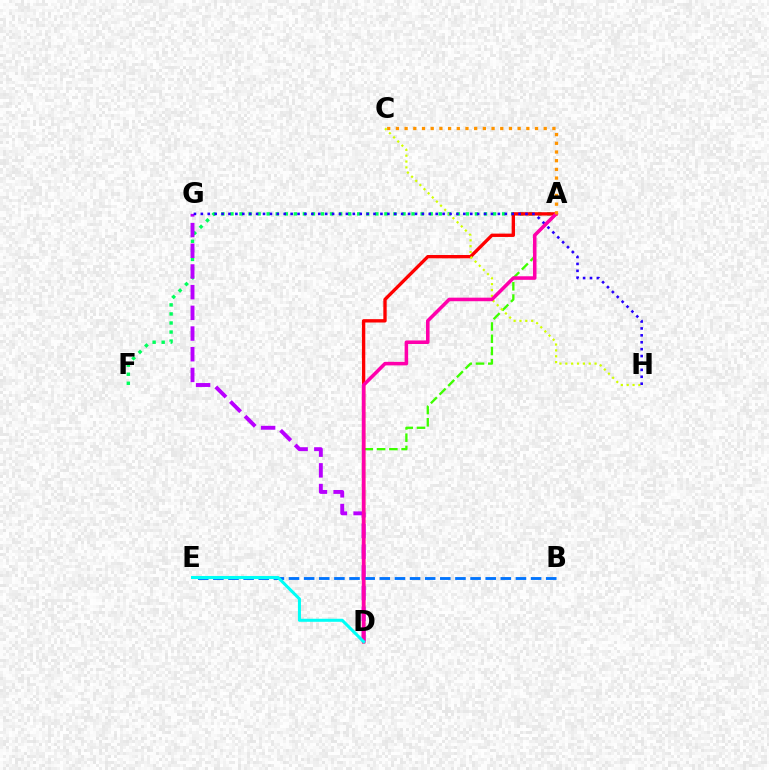{('A', 'D'): [{'color': '#3dff00', 'line_style': 'dashed', 'thickness': 1.67}, {'color': '#ff0000', 'line_style': 'solid', 'thickness': 2.41}, {'color': '#ff00ac', 'line_style': 'solid', 'thickness': 2.56}], ('A', 'F'): [{'color': '#00ff5c', 'line_style': 'dotted', 'thickness': 2.46}], ('C', 'H'): [{'color': '#d1ff00', 'line_style': 'dotted', 'thickness': 1.59}], ('D', 'G'): [{'color': '#b900ff', 'line_style': 'dashed', 'thickness': 2.81}], ('B', 'E'): [{'color': '#0074ff', 'line_style': 'dashed', 'thickness': 2.06}], ('G', 'H'): [{'color': '#2500ff', 'line_style': 'dotted', 'thickness': 1.88}], ('D', 'E'): [{'color': '#00fff6', 'line_style': 'solid', 'thickness': 2.19}], ('A', 'C'): [{'color': '#ff9400', 'line_style': 'dotted', 'thickness': 2.36}]}